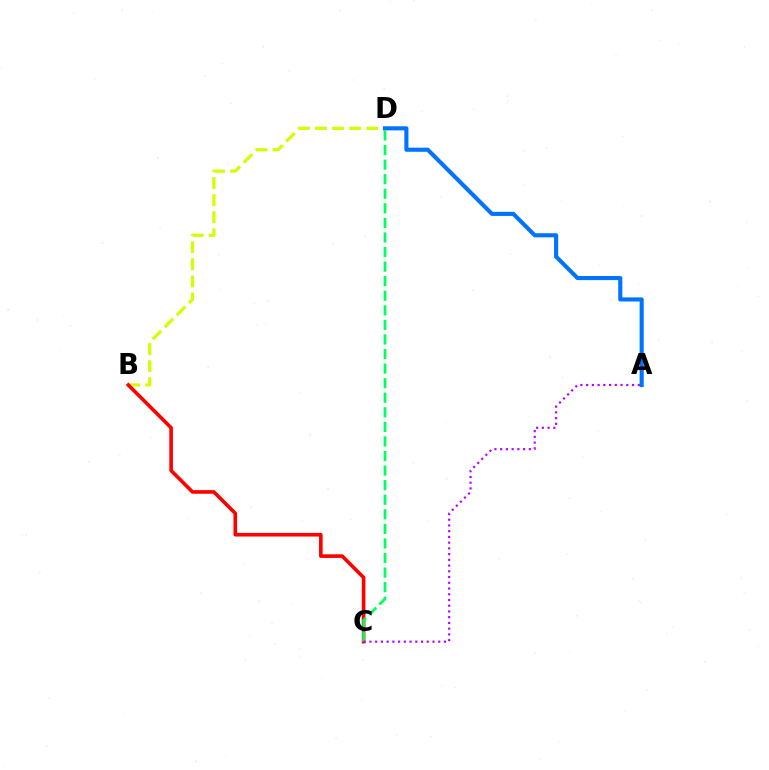{('B', 'D'): [{'color': '#d1ff00', 'line_style': 'dashed', 'thickness': 2.32}], ('B', 'C'): [{'color': '#ff0000', 'line_style': 'solid', 'thickness': 2.6}], ('A', 'D'): [{'color': '#0074ff', 'line_style': 'solid', 'thickness': 2.96}], ('C', 'D'): [{'color': '#00ff5c', 'line_style': 'dashed', 'thickness': 1.98}], ('A', 'C'): [{'color': '#b900ff', 'line_style': 'dotted', 'thickness': 1.56}]}